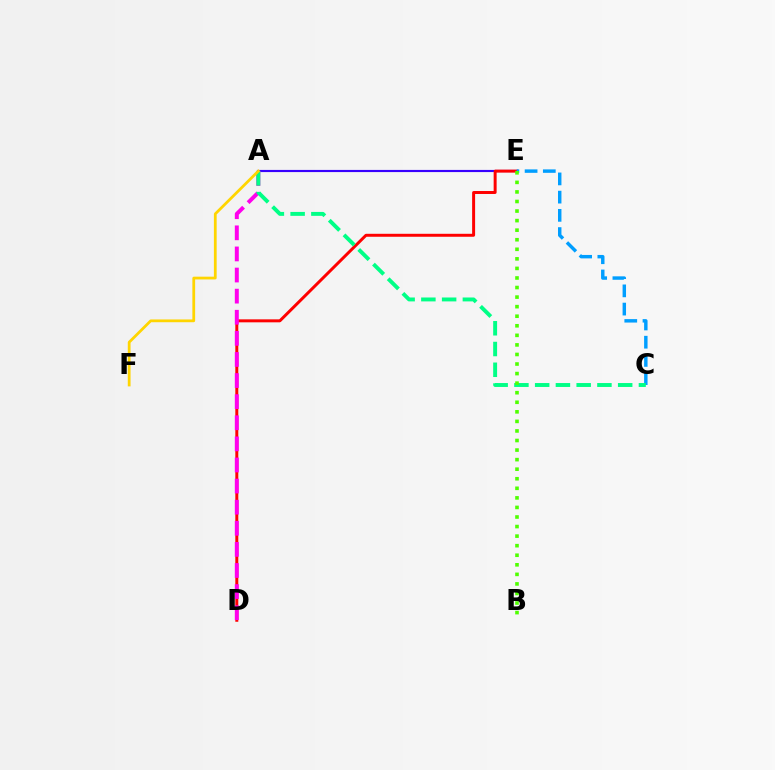{('A', 'E'): [{'color': '#3700ff', 'line_style': 'solid', 'thickness': 1.55}], ('D', 'E'): [{'color': '#ff0000', 'line_style': 'solid', 'thickness': 2.14}], ('A', 'D'): [{'color': '#ff00ed', 'line_style': 'dashed', 'thickness': 2.87}], ('C', 'E'): [{'color': '#009eff', 'line_style': 'dashed', 'thickness': 2.47}], ('A', 'C'): [{'color': '#00ff86', 'line_style': 'dashed', 'thickness': 2.82}], ('A', 'F'): [{'color': '#ffd500', 'line_style': 'solid', 'thickness': 1.99}], ('B', 'E'): [{'color': '#4fff00', 'line_style': 'dotted', 'thickness': 2.6}]}